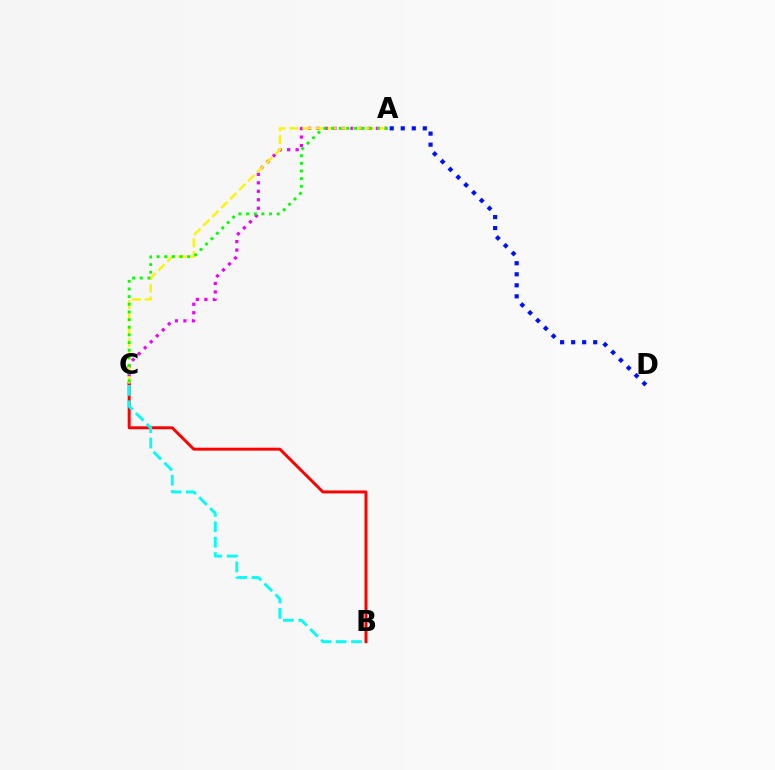{('A', 'C'): [{'color': '#ee00ff', 'line_style': 'dotted', 'thickness': 2.3}, {'color': '#fcf500', 'line_style': 'dashed', 'thickness': 1.72}, {'color': '#08ff00', 'line_style': 'dotted', 'thickness': 2.08}], ('B', 'C'): [{'color': '#ff0000', 'line_style': 'solid', 'thickness': 2.12}, {'color': '#00fff6', 'line_style': 'dashed', 'thickness': 2.09}], ('A', 'D'): [{'color': '#0010ff', 'line_style': 'dotted', 'thickness': 3.0}]}